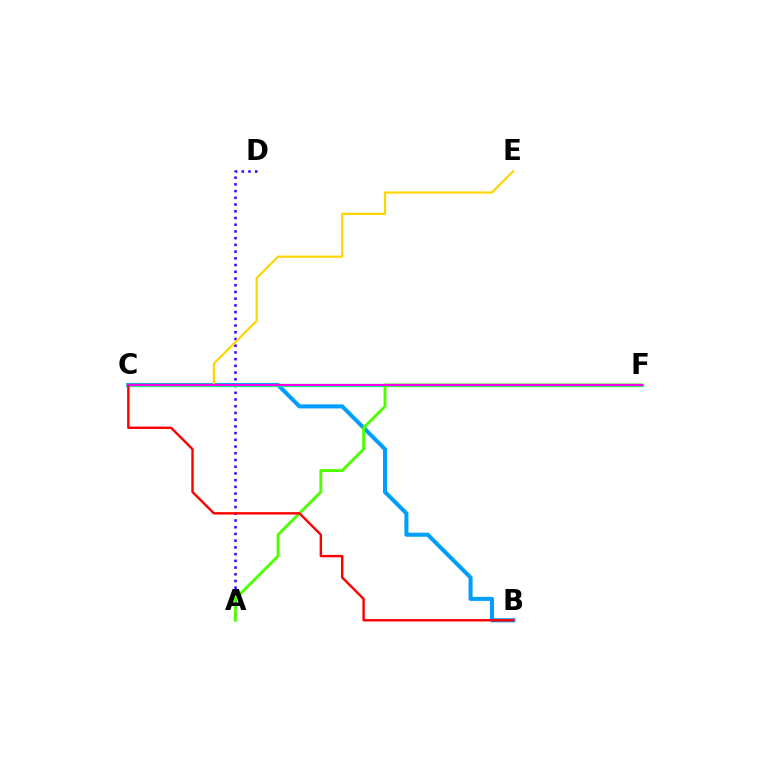{('A', 'D'): [{'color': '#3700ff', 'line_style': 'dotted', 'thickness': 1.83}], ('B', 'C'): [{'color': '#009eff', 'line_style': 'solid', 'thickness': 2.92}, {'color': '#ff0000', 'line_style': 'solid', 'thickness': 1.73}], ('C', 'F'): [{'color': '#00ff86', 'line_style': 'solid', 'thickness': 2.37}, {'color': '#ff00ed', 'line_style': 'solid', 'thickness': 1.55}], ('C', 'E'): [{'color': '#ffd500', 'line_style': 'solid', 'thickness': 1.59}], ('A', 'F'): [{'color': '#4fff00', 'line_style': 'solid', 'thickness': 2.08}]}